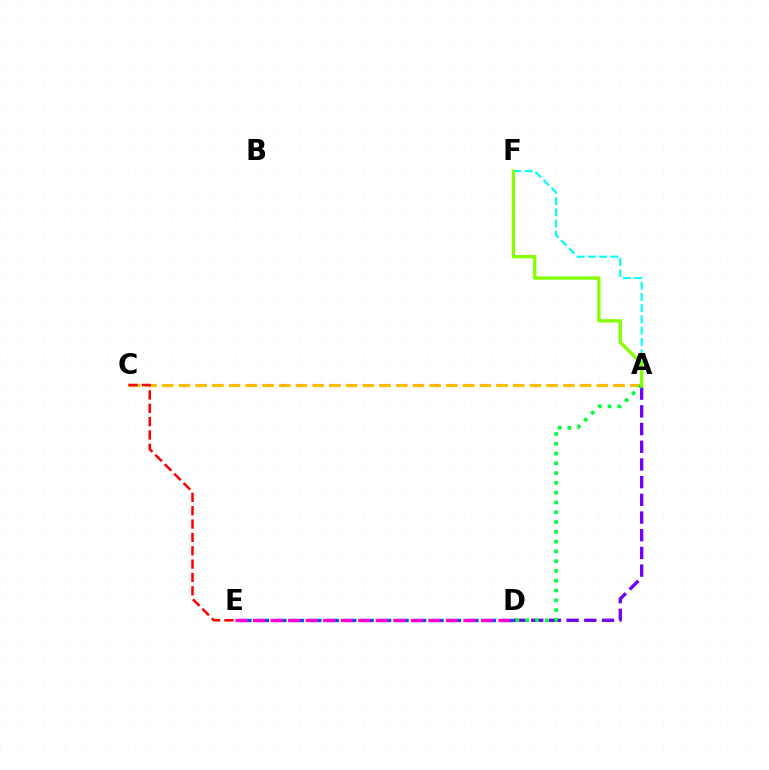{('A', 'F'): [{'color': '#00fff6', 'line_style': 'dashed', 'thickness': 1.53}, {'color': '#84ff00', 'line_style': 'solid', 'thickness': 2.37}], ('A', 'C'): [{'color': '#ffbd00', 'line_style': 'dashed', 'thickness': 2.27}], ('A', 'D'): [{'color': '#7200ff', 'line_style': 'dashed', 'thickness': 2.4}, {'color': '#00ff39', 'line_style': 'dotted', 'thickness': 2.66}], ('C', 'E'): [{'color': '#ff0000', 'line_style': 'dashed', 'thickness': 1.81}], ('D', 'E'): [{'color': '#004bff', 'line_style': 'dashed', 'thickness': 2.37}, {'color': '#ff00cf', 'line_style': 'dashed', 'thickness': 2.38}]}